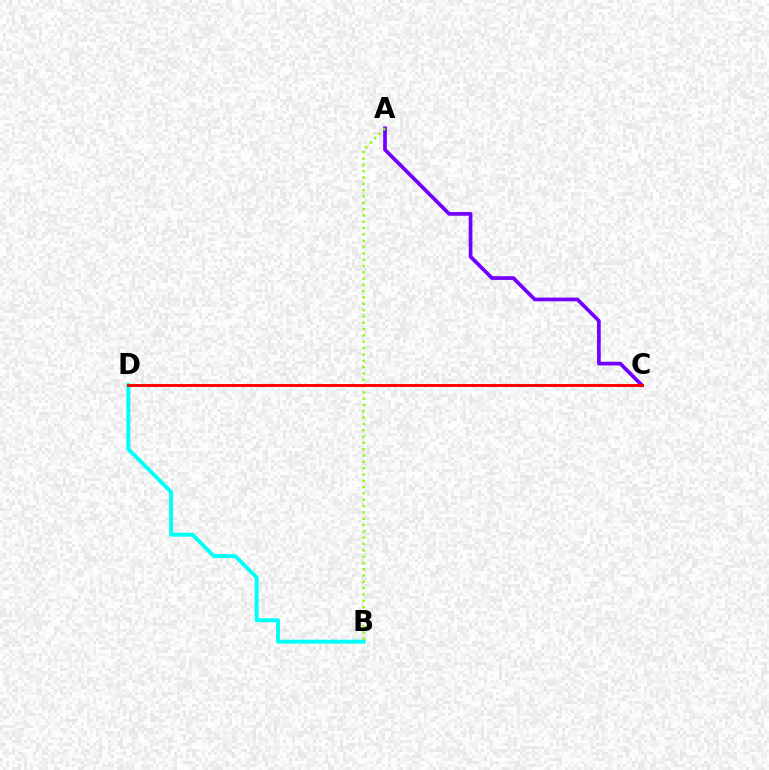{('A', 'C'): [{'color': '#7200ff', 'line_style': 'solid', 'thickness': 2.67}], ('B', 'D'): [{'color': '#00fff6', 'line_style': 'solid', 'thickness': 2.81}], ('A', 'B'): [{'color': '#84ff00', 'line_style': 'dotted', 'thickness': 1.72}], ('C', 'D'): [{'color': '#ff0000', 'line_style': 'solid', 'thickness': 2.09}]}